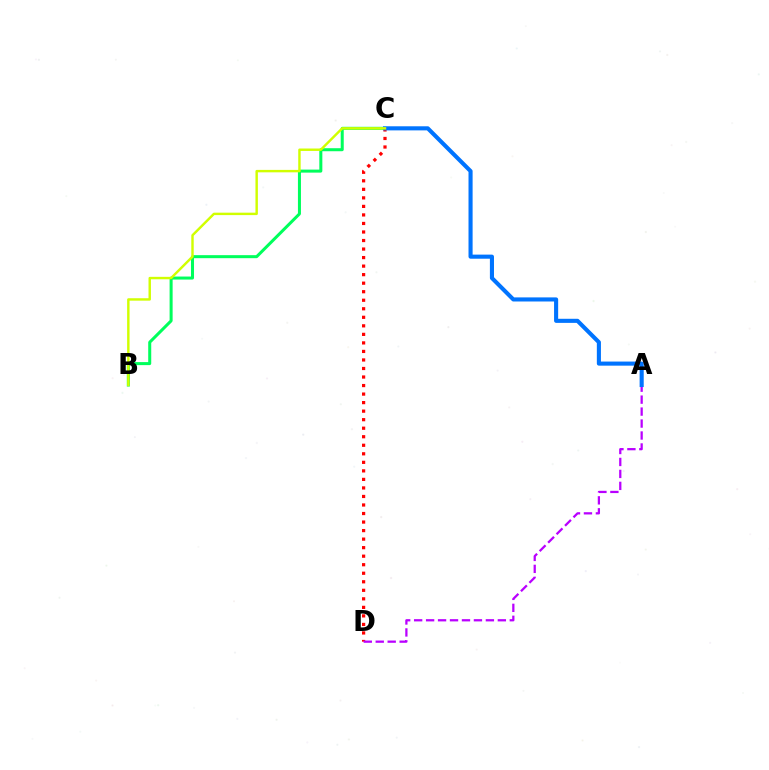{('B', 'C'): [{'color': '#00ff5c', 'line_style': 'solid', 'thickness': 2.18}, {'color': '#d1ff00', 'line_style': 'solid', 'thickness': 1.75}], ('C', 'D'): [{'color': '#ff0000', 'line_style': 'dotted', 'thickness': 2.32}], ('A', 'D'): [{'color': '#b900ff', 'line_style': 'dashed', 'thickness': 1.62}], ('A', 'C'): [{'color': '#0074ff', 'line_style': 'solid', 'thickness': 2.95}]}